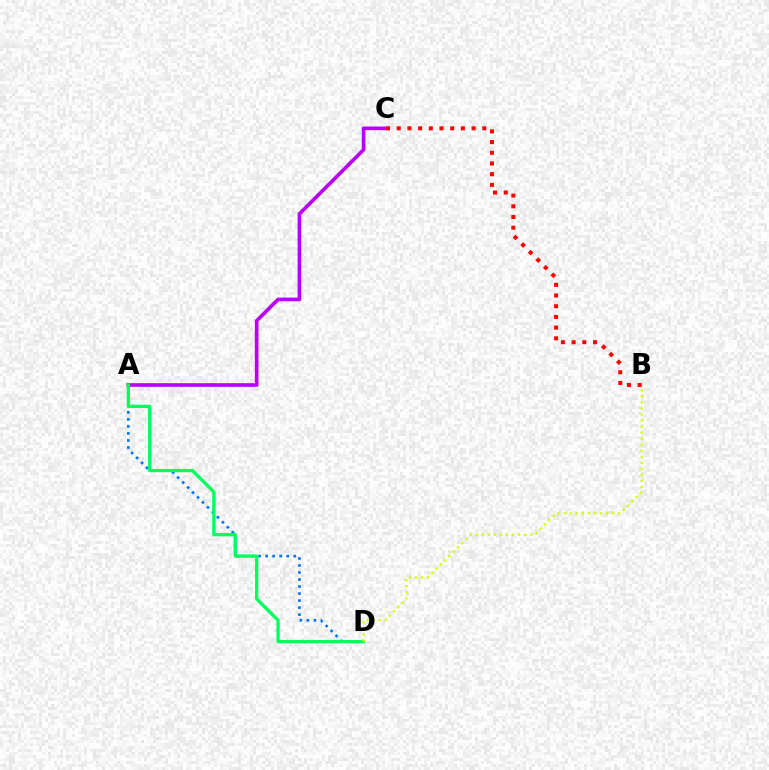{('A', 'C'): [{'color': '#b900ff', 'line_style': 'solid', 'thickness': 2.62}], ('A', 'D'): [{'color': '#0074ff', 'line_style': 'dotted', 'thickness': 1.91}, {'color': '#00ff5c', 'line_style': 'solid', 'thickness': 2.35}], ('B', 'D'): [{'color': '#d1ff00', 'line_style': 'dotted', 'thickness': 1.64}], ('B', 'C'): [{'color': '#ff0000', 'line_style': 'dotted', 'thickness': 2.91}]}